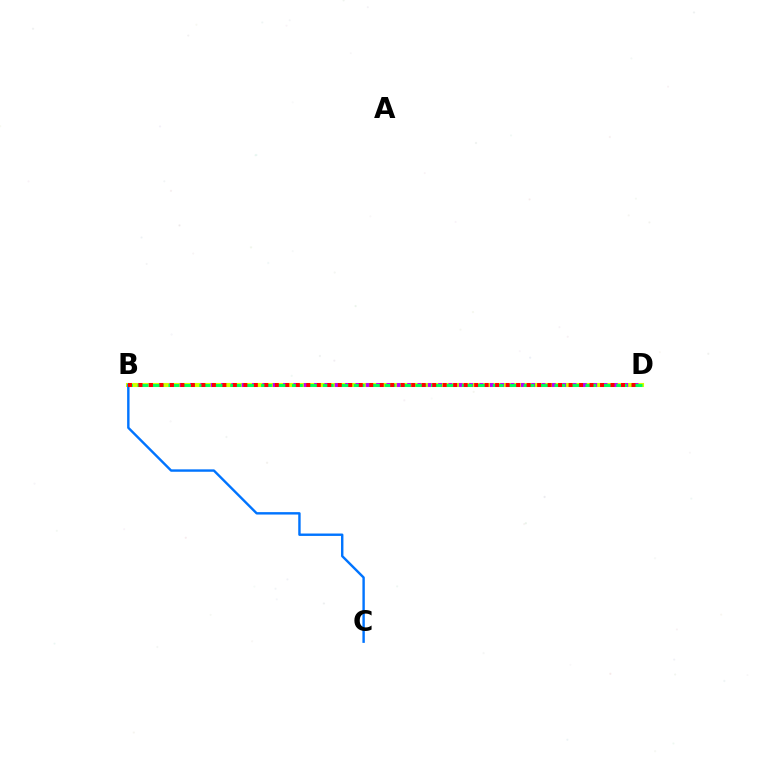{('B', 'D'): [{'color': '#d1ff00', 'line_style': 'solid', 'thickness': 2.93}, {'color': '#b900ff', 'line_style': 'dotted', 'thickness': 2.81}, {'color': '#00ff5c', 'line_style': 'dashed', 'thickness': 2.1}, {'color': '#ff0000', 'line_style': 'dotted', 'thickness': 2.85}], ('B', 'C'): [{'color': '#0074ff', 'line_style': 'solid', 'thickness': 1.73}]}